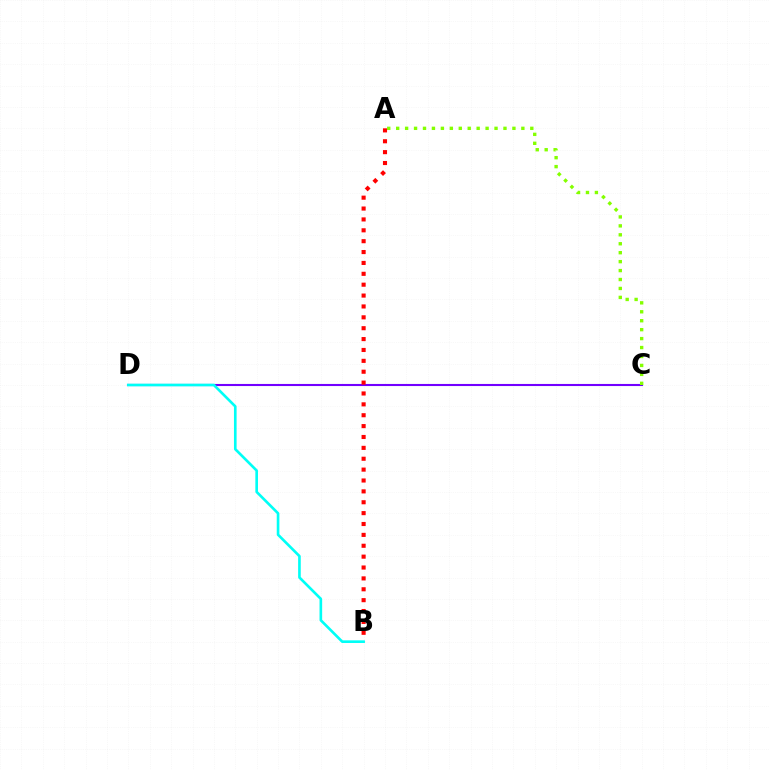{('C', 'D'): [{'color': '#7200ff', 'line_style': 'solid', 'thickness': 1.51}], ('A', 'C'): [{'color': '#84ff00', 'line_style': 'dotted', 'thickness': 2.43}], ('A', 'B'): [{'color': '#ff0000', 'line_style': 'dotted', 'thickness': 2.96}], ('B', 'D'): [{'color': '#00fff6', 'line_style': 'solid', 'thickness': 1.9}]}